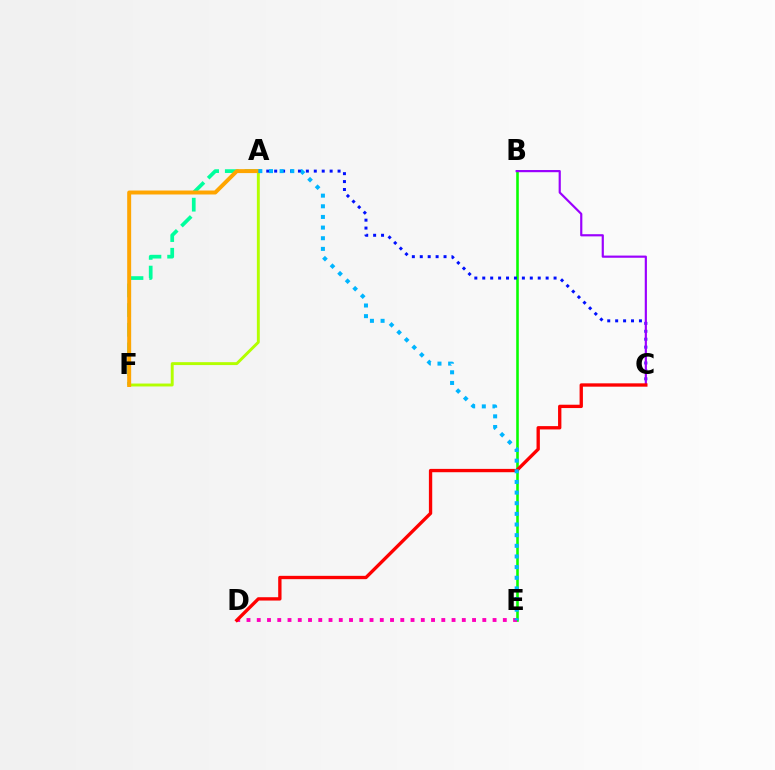{('A', 'F'): [{'color': '#00ff9d', 'line_style': 'dashed', 'thickness': 2.67}, {'color': '#b3ff00', 'line_style': 'solid', 'thickness': 2.1}, {'color': '#ffa500', 'line_style': 'solid', 'thickness': 2.85}], ('B', 'E'): [{'color': '#08ff00', 'line_style': 'solid', 'thickness': 1.86}], ('A', 'C'): [{'color': '#0010ff', 'line_style': 'dotted', 'thickness': 2.15}], ('D', 'E'): [{'color': '#ff00bd', 'line_style': 'dotted', 'thickness': 2.79}], ('B', 'C'): [{'color': '#9b00ff', 'line_style': 'solid', 'thickness': 1.57}], ('C', 'D'): [{'color': '#ff0000', 'line_style': 'solid', 'thickness': 2.4}], ('A', 'E'): [{'color': '#00b5ff', 'line_style': 'dotted', 'thickness': 2.89}]}